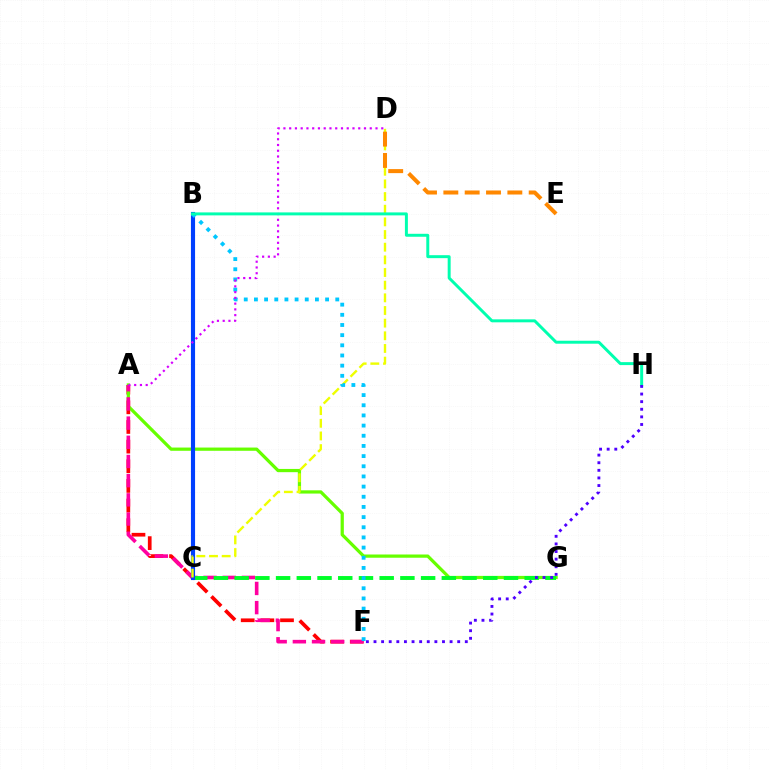{('A', 'F'): [{'color': '#ff0000', 'line_style': 'dashed', 'thickness': 2.67}, {'color': '#ff00a0', 'line_style': 'dashed', 'thickness': 2.61}], ('A', 'G'): [{'color': '#66ff00', 'line_style': 'solid', 'thickness': 2.33}], ('C', 'G'): [{'color': '#00ff27', 'line_style': 'dashed', 'thickness': 2.81}], ('B', 'C'): [{'color': '#003fff', 'line_style': 'solid', 'thickness': 2.98}], ('C', 'D'): [{'color': '#eeff00', 'line_style': 'dashed', 'thickness': 1.72}], ('B', 'F'): [{'color': '#00c7ff', 'line_style': 'dotted', 'thickness': 2.76}], ('D', 'E'): [{'color': '#ff8800', 'line_style': 'dashed', 'thickness': 2.9}], ('A', 'D'): [{'color': '#d600ff', 'line_style': 'dotted', 'thickness': 1.56}], ('B', 'H'): [{'color': '#00ffaf', 'line_style': 'solid', 'thickness': 2.13}], ('F', 'H'): [{'color': '#4f00ff', 'line_style': 'dotted', 'thickness': 2.07}]}